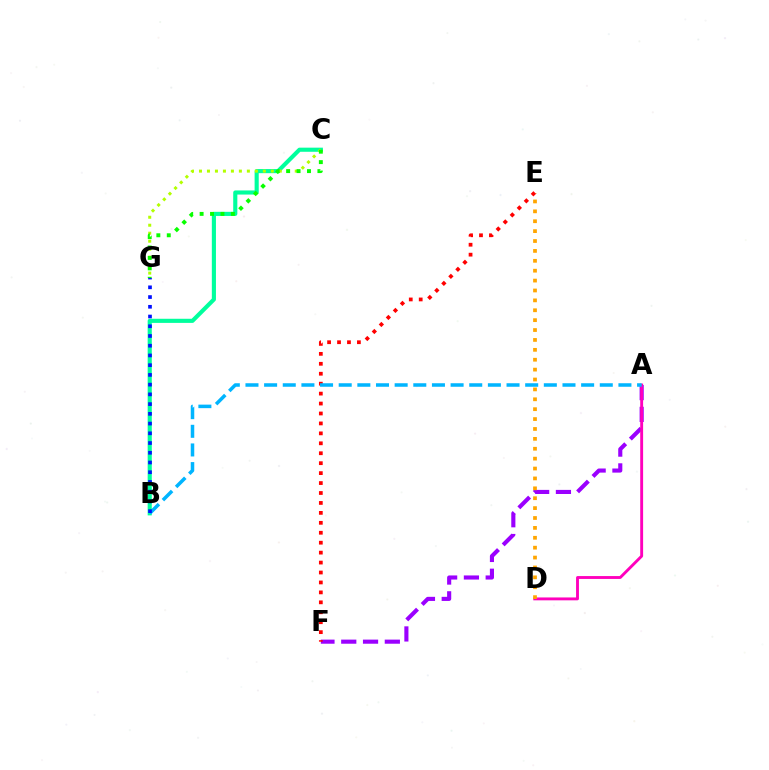{('A', 'F'): [{'color': '#9b00ff', 'line_style': 'dashed', 'thickness': 2.96}], ('A', 'D'): [{'color': '#ff00bd', 'line_style': 'solid', 'thickness': 2.07}], ('D', 'E'): [{'color': '#ffa500', 'line_style': 'dotted', 'thickness': 2.69}], ('B', 'C'): [{'color': '#00ff9d', 'line_style': 'solid', 'thickness': 2.97}], ('C', 'G'): [{'color': '#b3ff00', 'line_style': 'dotted', 'thickness': 2.17}, {'color': '#08ff00', 'line_style': 'dotted', 'thickness': 2.83}], ('E', 'F'): [{'color': '#ff0000', 'line_style': 'dotted', 'thickness': 2.7}], ('A', 'B'): [{'color': '#00b5ff', 'line_style': 'dashed', 'thickness': 2.53}], ('B', 'G'): [{'color': '#0010ff', 'line_style': 'dotted', 'thickness': 2.64}]}